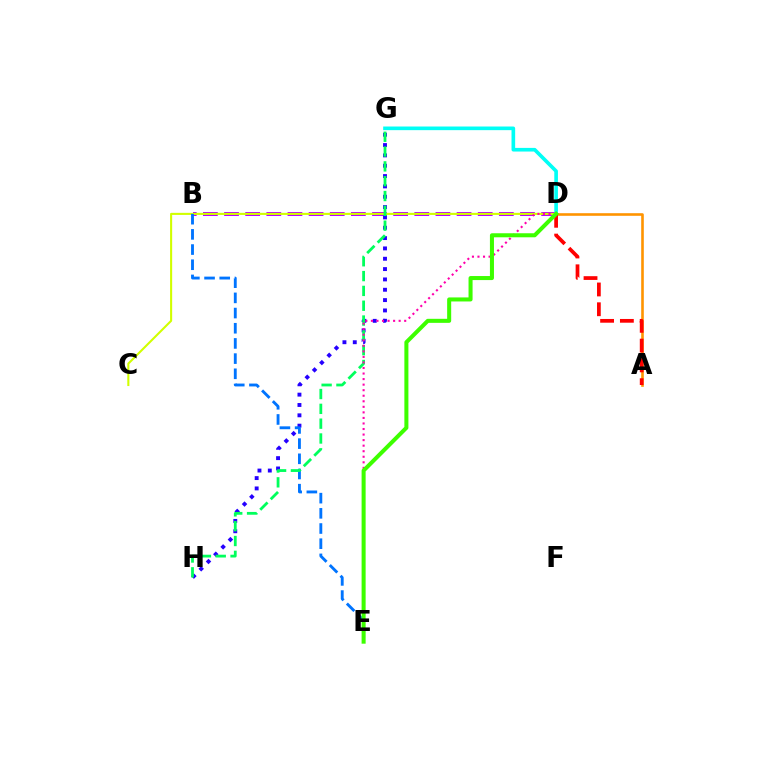{('B', 'D'): [{'color': '#b900ff', 'line_style': 'dashed', 'thickness': 2.87}], ('G', 'H'): [{'color': '#2500ff', 'line_style': 'dotted', 'thickness': 2.81}, {'color': '#00ff5c', 'line_style': 'dashed', 'thickness': 2.01}], ('C', 'D'): [{'color': '#d1ff00', 'line_style': 'solid', 'thickness': 1.5}], ('B', 'E'): [{'color': '#0074ff', 'line_style': 'dashed', 'thickness': 2.06}], ('D', 'G'): [{'color': '#00fff6', 'line_style': 'solid', 'thickness': 2.63}], ('A', 'D'): [{'color': '#ff9400', 'line_style': 'solid', 'thickness': 1.88}, {'color': '#ff0000', 'line_style': 'dashed', 'thickness': 2.69}], ('D', 'E'): [{'color': '#ff00ac', 'line_style': 'dotted', 'thickness': 1.51}, {'color': '#3dff00', 'line_style': 'solid', 'thickness': 2.91}]}